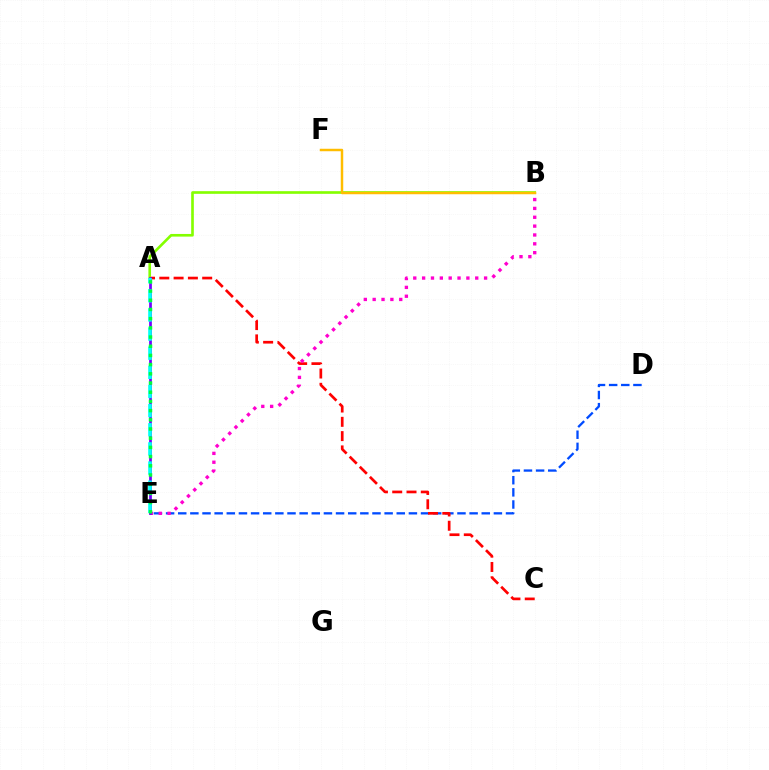{('D', 'E'): [{'color': '#004bff', 'line_style': 'dashed', 'thickness': 1.65}], ('A', 'C'): [{'color': '#ff0000', 'line_style': 'dashed', 'thickness': 1.94}], ('A', 'B'): [{'color': '#84ff00', 'line_style': 'solid', 'thickness': 1.91}], ('B', 'F'): [{'color': '#ffbd00', 'line_style': 'solid', 'thickness': 1.78}], ('B', 'E'): [{'color': '#ff00cf', 'line_style': 'dotted', 'thickness': 2.41}], ('A', 'E'): [{'color': '#7200ff', 'line_style': 'solid', 'thickness': 1.96}, {'color': '#00fff6', 'line_style': 'dashed', 'thickness': 2.6}, {'color': '#00ff39', 'line_style': 'dotted', 'thickness': 2.5}]}